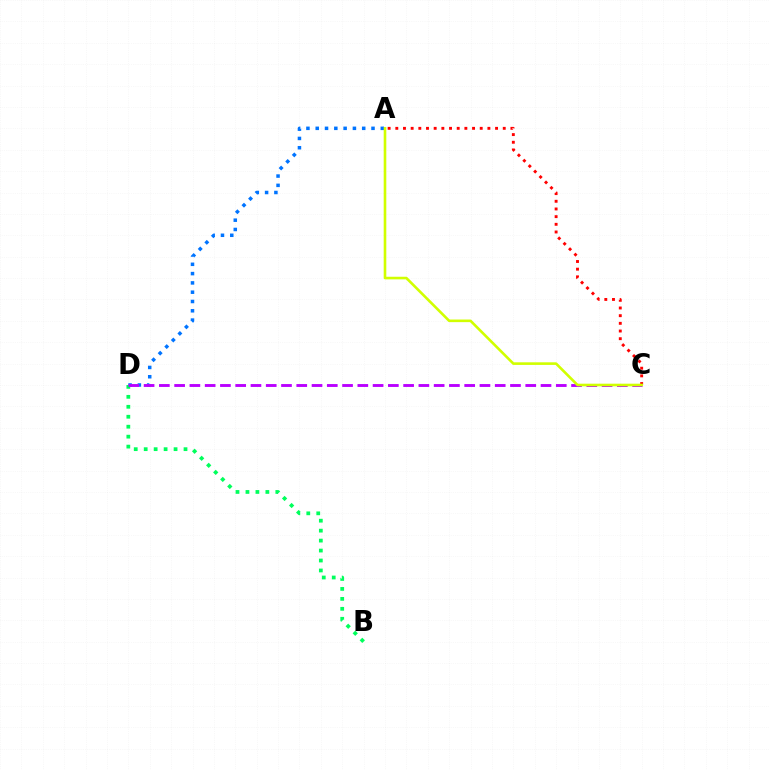{('A', 'D'): [{'color': '#0074ff', 'line_style': 'dotted', 'thickness': 2.53}], ('A', 'C'): [{'color': '#ff0000', 'line_style': 'dotted', 'thickness': 2.09}, {'color': '#d1ff00', 'line_style': 'solid', 'thickness': 1.88}], ('B', 'D'): [{'color': '#00ff5c', 'line_style': 'dotted', 'thickness': 2.71}], ('C', 'D'): [{'color': '#b900ff', 'line_style': 'dashed', 'thickness': 2.07}]}